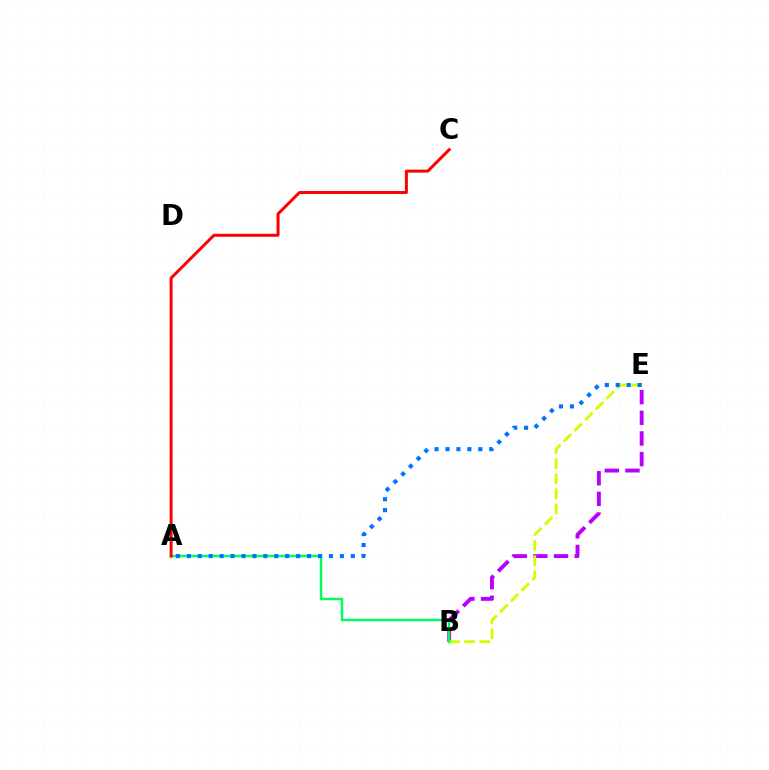{('B', 'E'): [{'color': '#b900ff', 'line_style': 'dashed', 'thickness': 2.8}, {'color': '#d1ff00', 'line_style': 'dashed', 'thickness': 2.06}], ('A', 'B'): [{'color': '#00ff5c', 'line_style': 'solid', 'thickness': 1.77}], ('A', 'E'): [{'color': '#0074ff', 'line_style': 'dotted', 'thickness': 2.97}], ('A', 'C'): [{'color': '#ff0000', 'line_style': 'solid', 'thickness': 2.14}]}